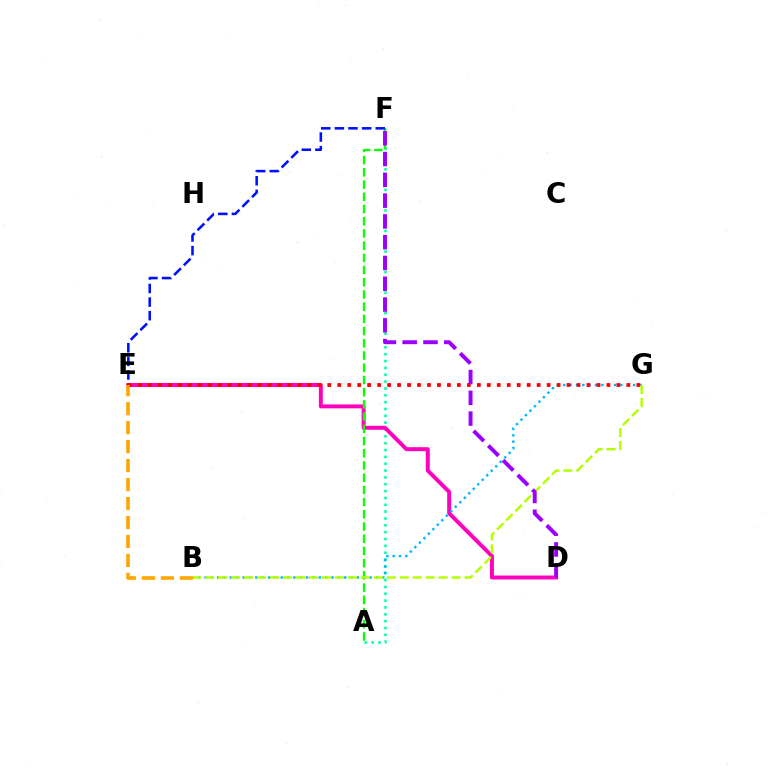{('A', 'F'): [{'color': '#00ff9d', 'line_style': 'dotted', 'thickness': 1.86}, {'color': '#08ff00', 'line_style': 'dashed', 'thickness': 1.66}], ('D', 'E'): [{'color': '#ff00bd', 'line_style': 'solid', 'thickness': 2.84}], ('B', 'G'): [{'color': '#00b5ff', 'line_style': 'dotted', 'thickness': 1.73}, {'color': '#b3ff00', 'line_style': 'dashed', 'thickness': 1.76}], ('E', 'F'): [{'color': '#0010ff', 'line_style': 'dashed', 'thickness': 1.85}], ('E', 'G'): [{'color': '#ff0000', 'line_style': 'dotted', 'thickness': 2.71}], ('B', 'E'): [{'color': '#ffa500', 'line_style': 'dashed', 'thickness': 2.58}], ('D', 'F'): [{'color': '#9b00ff', 'line_style': 'dashed', 'thickness': 2.82}]}